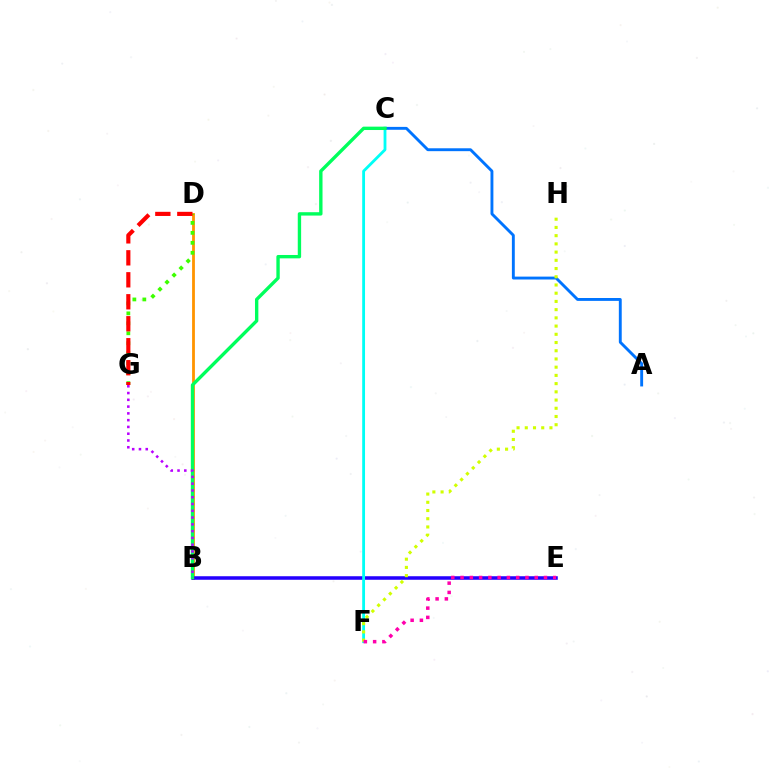{('B', 'D'): [{'color': '#ff9400', 'line_style': 'solid', 'thickness': 2.02}], ('B', 'E'): [{'color': '#2500ff', 'line_style': 'solid', 'thickness': 2.55}], ('D', 'G'): [{'color': '#3dff00', 'line_style': 'dotted', 'thickness': 2.71}, {'color': '#ff0000', 'line_style': 'dashed', 'thickness': 2.99}], ('C', 'F'): [{'color': '#00fff6', 'line_style': 'solid', 'thickness': 2.03}], ('A', 'C'): [{'color': '#0074ff', 'line_style': 'solid', 'thickness': 2.08}], ('B', 'C'): [{'color': '#00ff5c', 'line_style': 'solid', 'thickness': 2.42}], ('B', 'G'): [{'color': '#b900ff', 'line_style': 'dotted', 'thickness': 1.84}], ('F', 'H'): [{'color': '#d1ff00', 'line_style': 'dotted', 'thickness': 2.23}], ('E', 'F'): [{'color': '#ff00ac', 'line_style': 'dotted', 'thickness': 2.52}]}